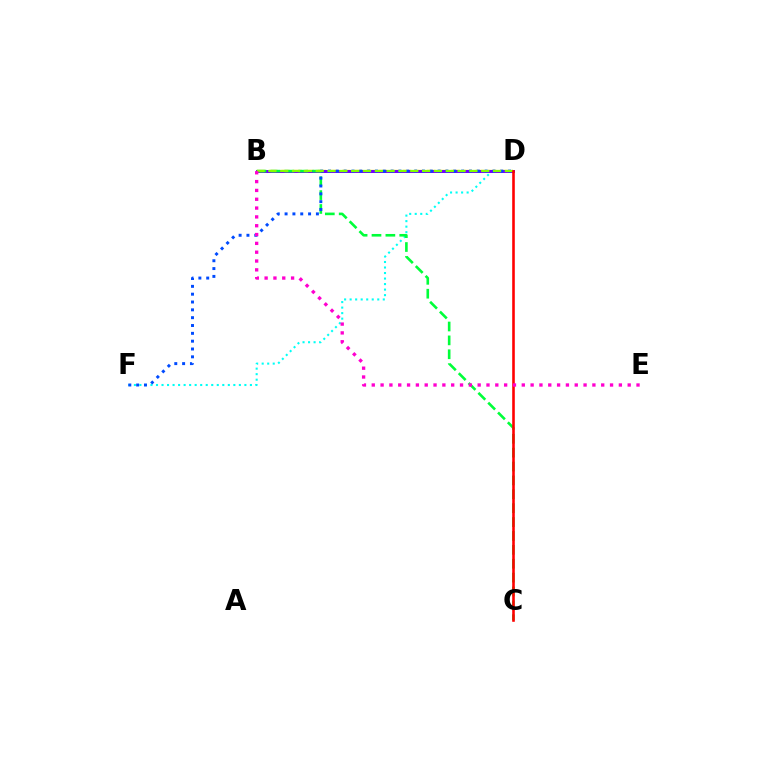{('D', 'F'): [{'color': '#00fff6', 'line_style': 'dotted', 'thickness': 1.5}, {'color': '#004bff', 'line_style': 'dotted', 'thickness': 2.13}], ('B', 'D'): [{'color': '#ffbd00', 'line_style': 'dashed', 'thickness': 1.65}, {'color': '#7200ff', 'line_style': 'solid', 'thickness': 2.15}, {'color': '#84ff00', 'line_style': 'dashed', 'thickness': 1.61}], ('B', 'C'): [{'color': '#00ff39', 'line_style': 'dashed', 'thickness': 1.89}], ('C', 'D'): [{'color': '#ff0000', 'line_style': 'solid', 'thickness': 1.87}], ('B', 'E'): [{'color': '#ff00cf', 'line_style': 'dotted', 'thickness': 2.4}]}